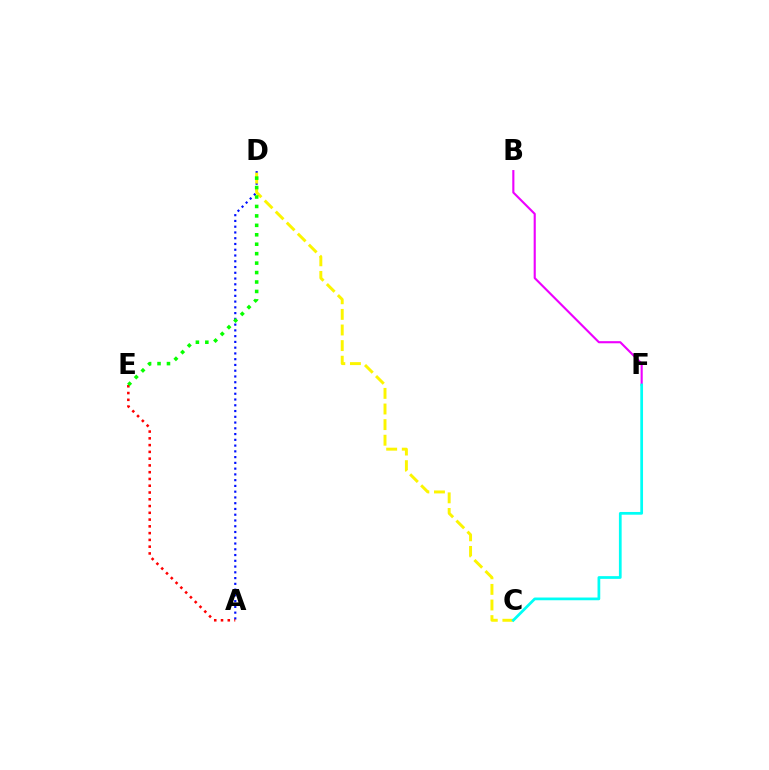{('A', 'D'): [{'color': '#0010ff', 'line_style': 'dotted', 'thickness': 1.57}], ('B', 'F'): [{'color': '#ee00ff', 'line_style': 'solid', 'thickness': 1.53}], ('C', 'D'): [{'color': '#fcf500', 'line_style': 'dashed', 'thickness': 2.12}], ('A', 'E'): [{'color': '#ff0000', 'line_style': 'dotted', 'thickness': 1.84}], ('C', 'F'): [{'color': '#00fff6', 'line_style': 'solid', 'thickness': 1.97}], ('D', 'E'): [{'color': '#08ff00', 'line_style': 'dotted', 'thickness': 2.57}]}